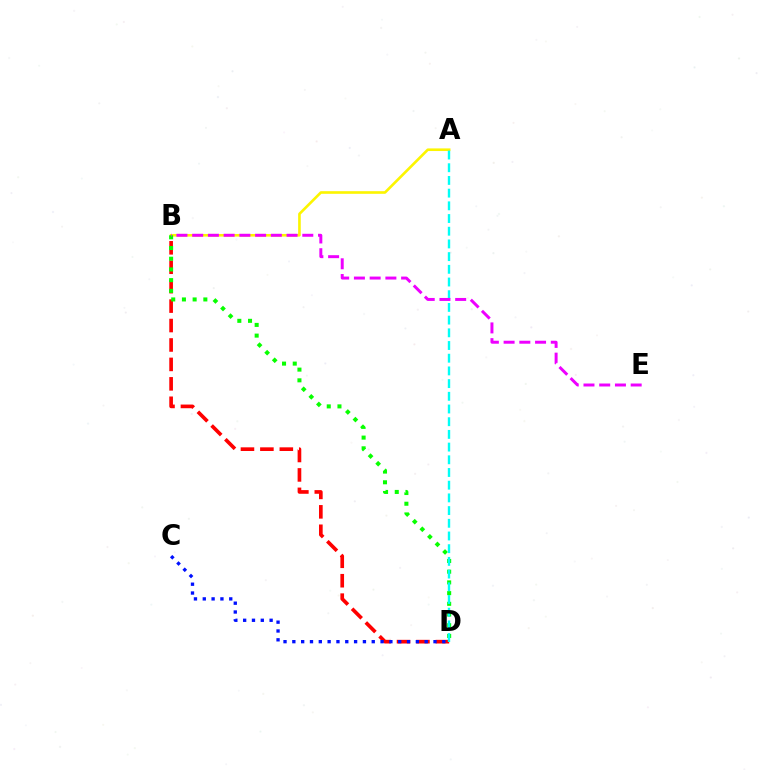{('B', 'D'): [{'color': '#ff0000', 'line_style': 'dashed', 'thickness': 2.64}, {'color': '#08ff00', 'line_style': 'dotted', 'thickness': 2.91}], ('A', 'B'): [{'color': '#fcf500', 'line_style': 'solid', 'thickness': 1.89}], ('A', 'D'): [{'color': '#00fff6', 'line_style': 'dashed', 'thickness': 1.73}], ('C', 'D'): [{'color': '#0010ff', 'line_style': 'dotted', 'thickness': 2.4}], ('B', 'E'): [{'color': '#ee00ff', 'line_style': 'dashed', 'thickness': 2.14}]}